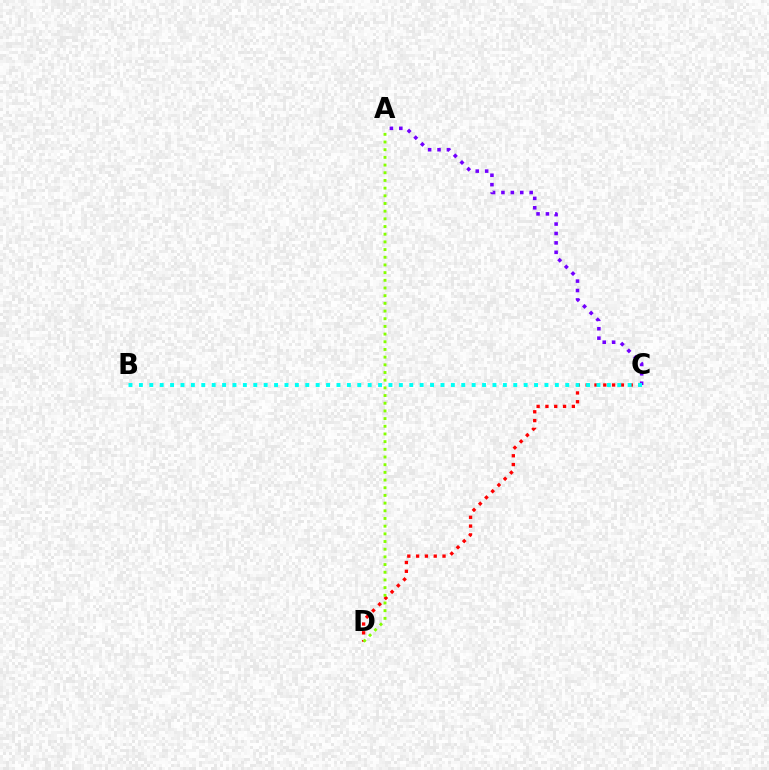{('C', 'D'): [{'color': '#ff0000', 'line_style': 'dotted', 'thickness': 2.39}], ('A', 'C'): [{'color': '#7200ff', 'line_style': 'dotted', 'thickness': 2.56}], ('A', 'D'): [{'color': '#84ff00', 'line_style': 'dotted', 'thickness': 2.09}], ('B', 'C'): [{'color': '#00fff6', 'line_style': 'dotted', 'thickness': 2.83}]}